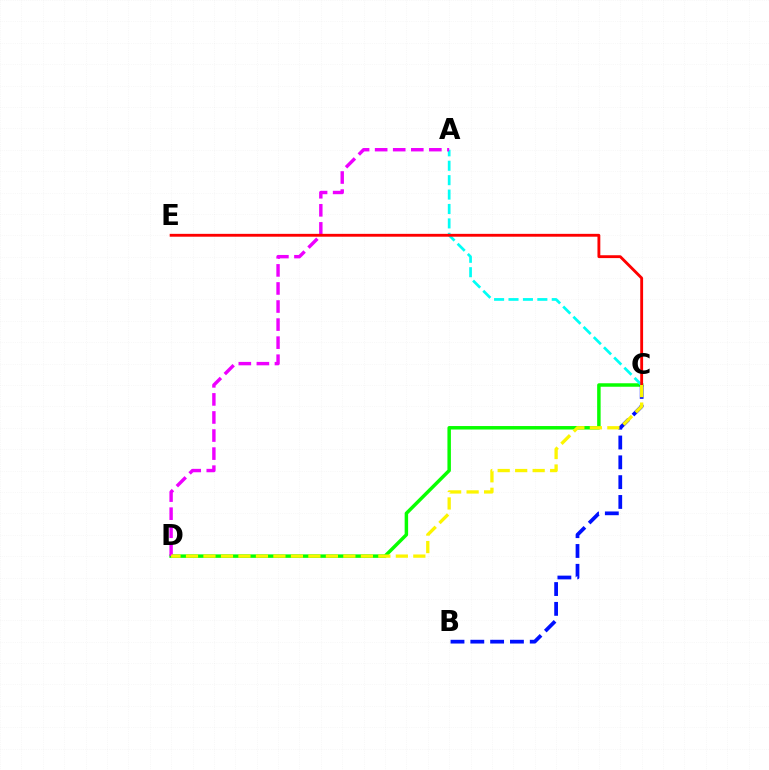{('C', 'D'): [{'color': '#08ff00', 'line_style': 'solid', 'thickness': 2.5}, {'color': '#fcf500', 'line_style': 'dashed', 'thickness': 2.38}], ('A', 'C'): [{'color': '#00fff6', 'line_style': 'dashed', 'thickness': 1.96}], ('A', 'D'): [{'color': '#ee00ff', 'line_style': 'dashed', 'thickness': 2.45}], ('C', 'E'): [{'color': '#ff0000', 'line_style': 'solid', 'thickness': 2.05}], ('B', 'C'): [{'color': '#0010ff', 'line_style': 'dashed', 'thickness': 2.69}]}